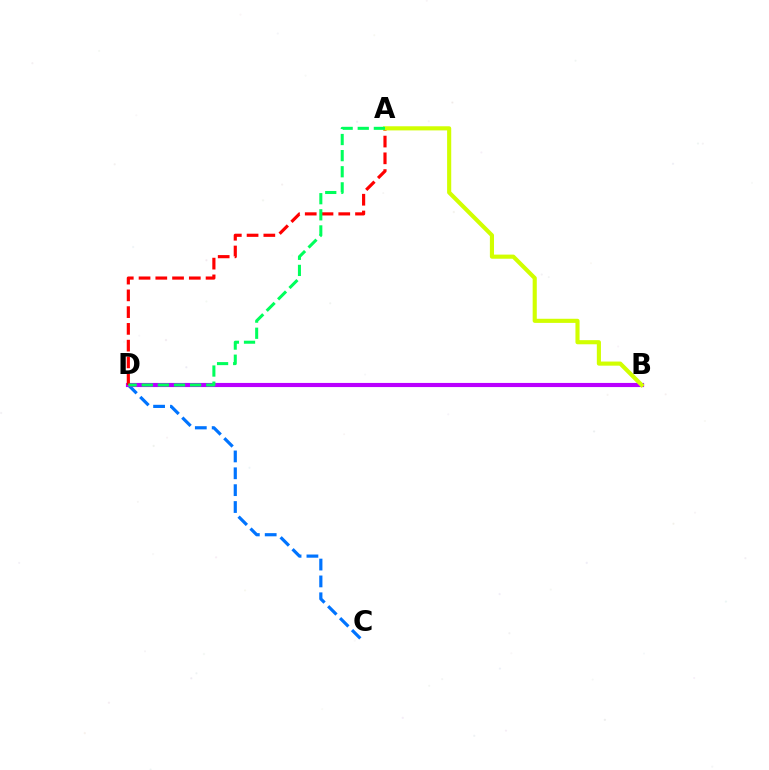{('C', 'D'): [{'color': '#0074ff', 'line_style': 'dashed', 'thickness': 2.29}], ('B', 'D'): [{'color': '#b900ff', 'line_style': 'solid', 'thickness': 2.98}], ('A', 'D'): [{'color': '#ff0000', 'line_style': 'dashed', 'thickness': 2.28}, {'color': '#00ff5c', 'line_style': 'dashed', 'thickness': 2.19}], ('A', 'B'): [{'color': '#d1ff00', 'line_style': 'solid', 'thickness': 2.97}]}